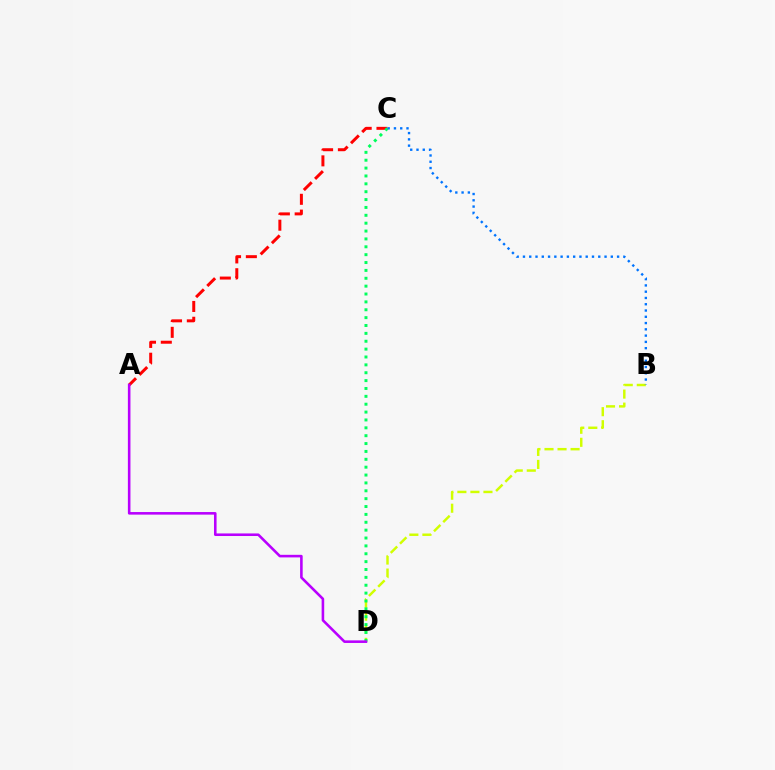{('B', 'D'): [{'color': '#d1ff00', 'line_style': 'dashed', 'thickness': 1.77}], ('A', 'C'): [{'color': '#ff0000', 'line_style': 'dashed', 'thickness': 2.15}], ('C', 'D'): [{'color': '#00ff5c', 'line_style': 'dotted', 'thickness': 2.14}], ('B', 'C'): [{'color': '#0074ff', 'line_style': 'dotted', 'thickness': 1.7}], ('A', 'D'): [{'color': '#b900ff', 'line_style': 'solid', 'thickness': 1.86}]}